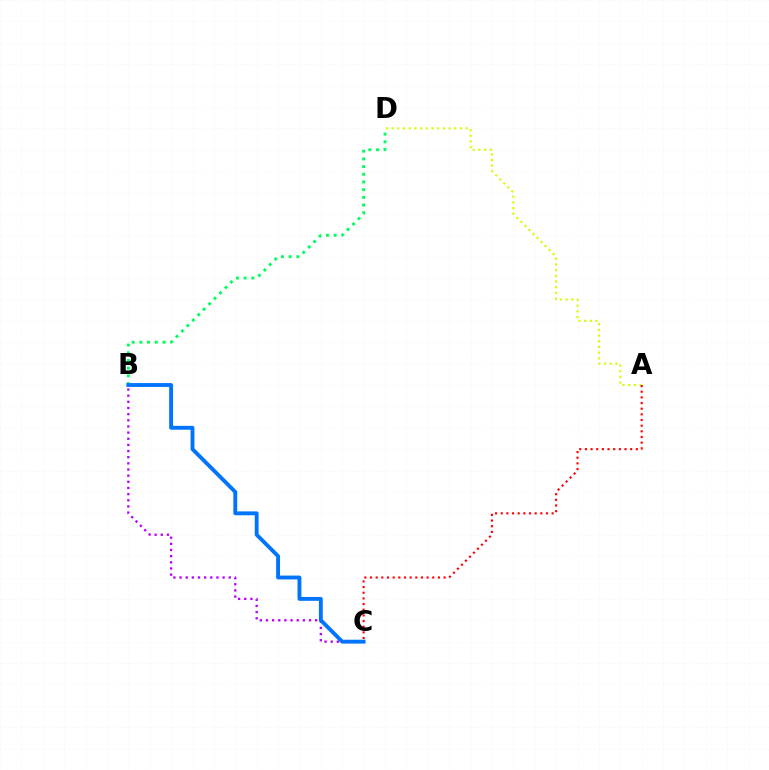{('A', 'D'): [{'color': '#d1ff00', 'line_style': 'dotted', 'thickness': 1.55}], ('B', 'D'): [{'color': '#00ff5c', 'line_style': 'dotted', 'thickness': 2.09}], ('B', 'C'): [{'color': '#b900ff', 'line_style': 'dotted', 'thickness': 1.67}, {'color': '#0074ff', 'line_style': 'solid', 'thickness': 2.78}], ('A', 'C'): [{'color': '#ff0000', 'line_style': 'dotted', 'thickness': 1.54}]}